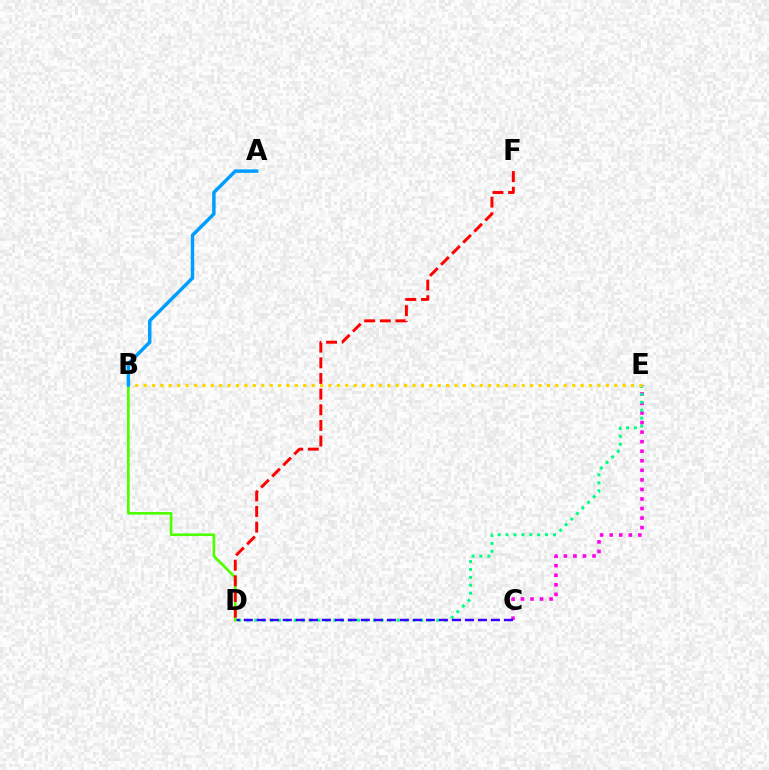{('C', 'E'): [{'color': '#ff00ed', 'line_style': 'dotted', 'thickness': 2.59}], ('D', 'E'): [{'color': '#00ff86', 'line_style': 'dotted', 'thickness': 2.15}], ('C', 'D'): [{'color': '#3700ff', 'line_style': 'dashed', 'thickness': 1.77}], ('B', 'E'): [{'color': '#ffd500', 'line_style': 'dotted', 'thickness': 2.28}], ('B', 'D'): [{'color': '#4fff00', 'line_style': 'solid', 'thickness': 1.92}], ('D', 'F'): [{'color': '#ff0000', 'line_style': 'dashed', 'thickness': 2.13}], ('A', 'B'): [{'color': '#009eff', 'line_style': 'solid', 'thickness': 2.5}]}